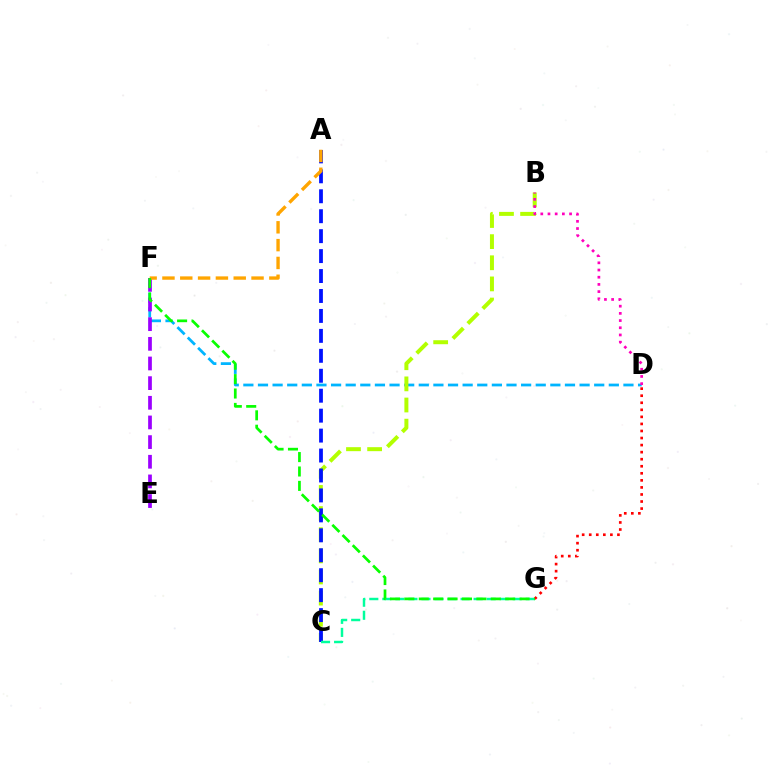{('D', 'F'): [{'color': '#00b5ff', 'line_style': 'dashed', 'thickness': 1.99}], ('B', 'C'): [{'color': '#b3ff00', 'line_style': 'dashed', 'thickness': 2.87}], ('B', 'D'): [{'color': '#ff00bd', 'line_style': 'dotted', 'thickness': 1.95}], ('E', 'F'): [{'color': '#9b00ff', 'line_style': 'dashed', 'thickness': 2.67}], ('A', 'C'): [{'color': '#0010ff', 'line_style': 'dashed', 'thickness': 2.71}], ('C', 'G'): [{'color': '#00ff9d', 'line_style': 'dashed', 'thickness': 1.77}], ('D', 'G'): [{'color': '#ff0000', 'line_style': 'dotted', 'thickness': 1.92}], ('A', 'F'): [{'color': '#ffa500', 'line_style': 'dashed', 'thickness': 2.42}], ('F', 'G'): [{'color': '#08ff00', 'line_style': 'dashed', 'thickness': 1.96}]}